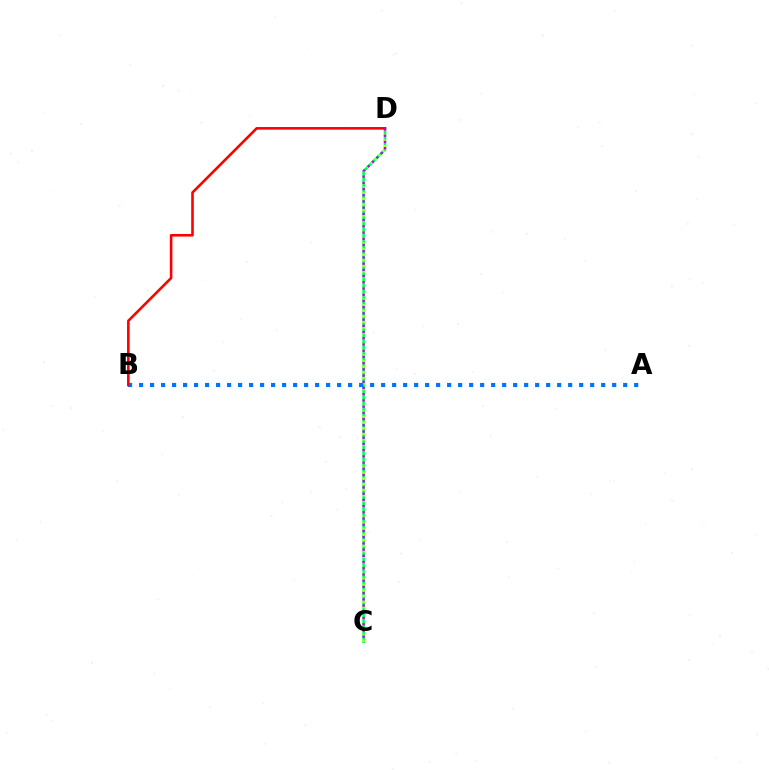{('C', 'D'): [{'color': '#00ff5c', 'line_style': 'solid', 'thickness': 1.87}, {'color': '#d1ff00', 'line_style': 'dotted', 'thickness': 1.52}, {'color': '#b900ff', 'line_style': 'dotted', 'thickness': 1.69}], ('A', 'B'): [{'color': '#0074ff', 'line_style': 'dotted', 'thickness': 2.99}], ('B', 'D'): [{'color': '#ff0000', 'line_style': 'solid', 'thickness': 1.87}]}